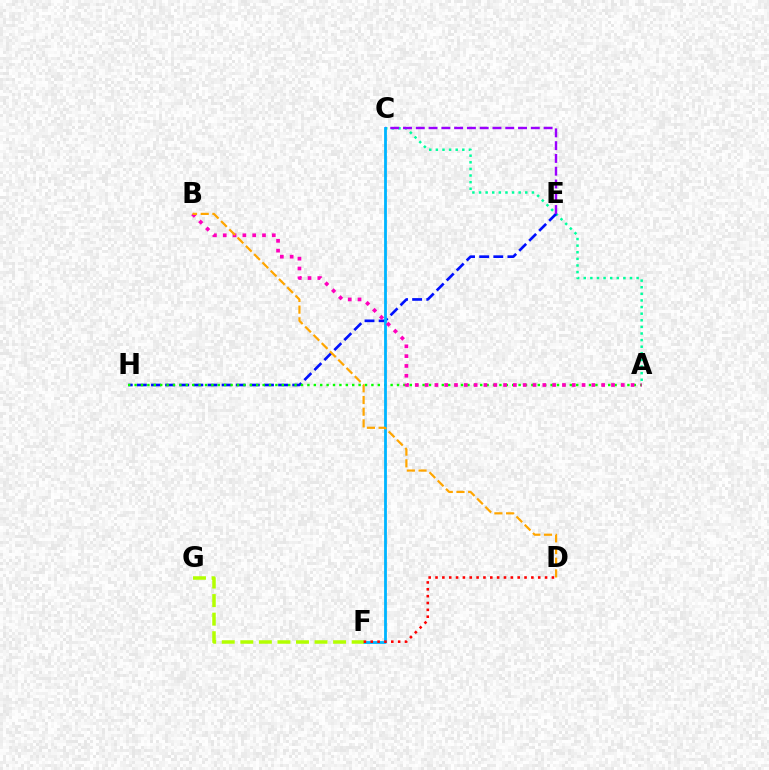{('A', 'C'): [{'color': '#00ff9d', 'line_style': 'dotted', 'thickness': 1.8}], ('E', 'H'): [{'color': '#0010ff', 'line_style': 'dashed', 'thickness': 1.92}], ('C', 'E'): [{'color': '#9b00ff', 'line_style': 'dashed', 'thickness': 1.74}], ('A', 'H'): [{'color': '#08ff00', 'line_style': 'dotted', 'thickness': 1.74}], ('C', 'F'): [{'color': '#00b5ff', 'line_style': 'solid', 'thickness': 2.03}], ('F', 'G'): [{'color': '#b3ff00', 'line_style': 'dashed', 'thickness': 2.52}], ('A', 'B'): [{'color': '#ff00bd', 'line_style': 'dotted', 'thickness': 2.67}], ('D', 'F'): [{'color': '#ff0000', 'line_style': 'dotted', 'thickness': 1.86}], ('B', 'D'): [{'color': '#ffa500', 'line_style': 'dashed', 'thickness': 1.59}]}